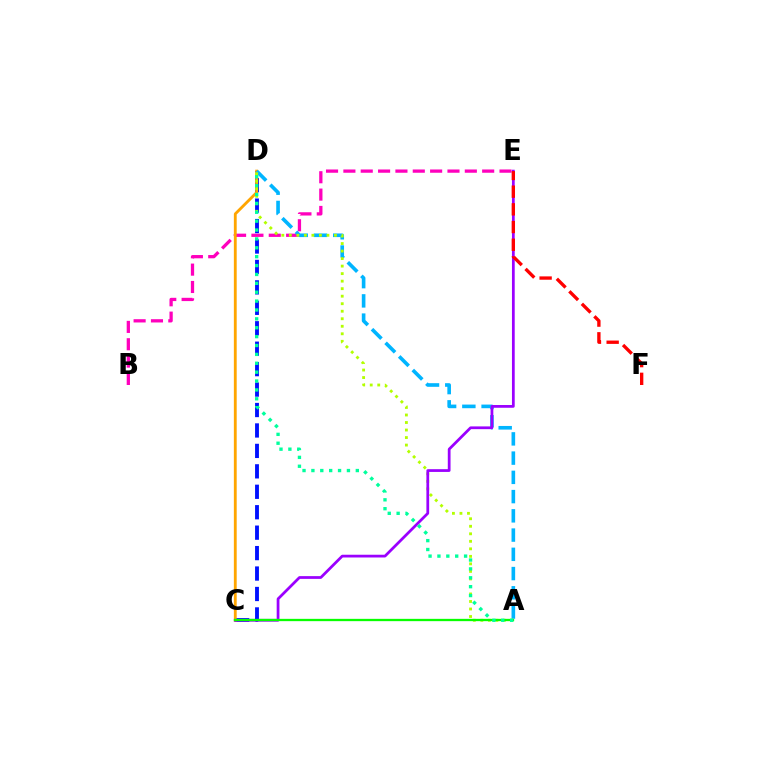{('B', 'E'): [{'color': '#ff00bd', 'line_style': 'dashed', 'thickness': 2.36}], ('C', 'D'): [{'color': '#0010ff', 'line_style': 'dashed', 'thickness': 2.78}, {'color': '#ffa500', 'line_style': 'solid', 'thickness': 2.04}], ('A', 'D'): [{'color': '#00b5ff', 'line_style': 'dashed', 'thickness': 2.61}, {'color': '#b3ff00', 'line_style': 'dotted', 'thickness': 2.04}, {'color': '#00ff9d', 'line_style': 'dotted', 'thickness': 2.41}], ('C', 'E'): [{'color': '#9b00ff', 'line_style': 'solid', 'thickness': 1.98}], ('E', 'F'): [{'color': '#ff0000', 'line_style': 'dashed', 'thickness': 2.4}], ('A', 'C'): [{'color': '#08ff00', 'line_style': 'solid', 'thickness': 1.66}]}